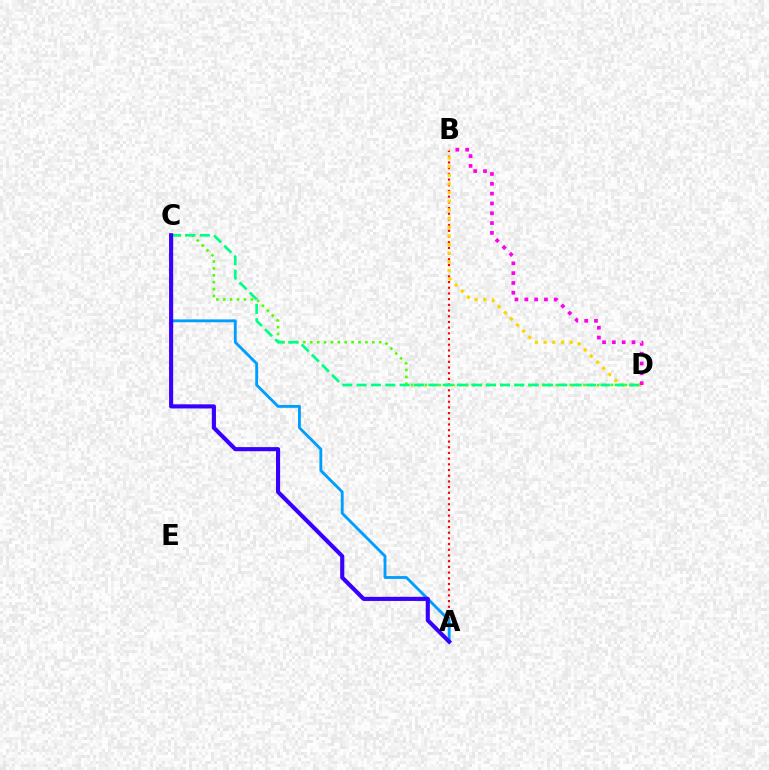{('A', 'B'): [{'color': '#ff0000', 'line_style': 'dotted', 'thickness': 1.55}], ('C', 'D'): [{'color': '#4fff00', 'line_style': 'dotted', 'thickness': 1.87}, {'color': '#00ff86', 'line_style': 'dashed', 'thickness': 1.95}], ('B', 'D'): [{'color': '#ffd500', 'line_style': 'dotted', 'thickness': 2.35}, {'color': '#ff00ed', 'line_style': 'dotted', 'thickness': 2.67}], ('A', 'C'): [{'color': '#009eff', 'line_style': 'solid', 'thickness': 2.05}, {'color': '#3700ff', 'line_style': 'solid', 'thickness': 2.96}]}